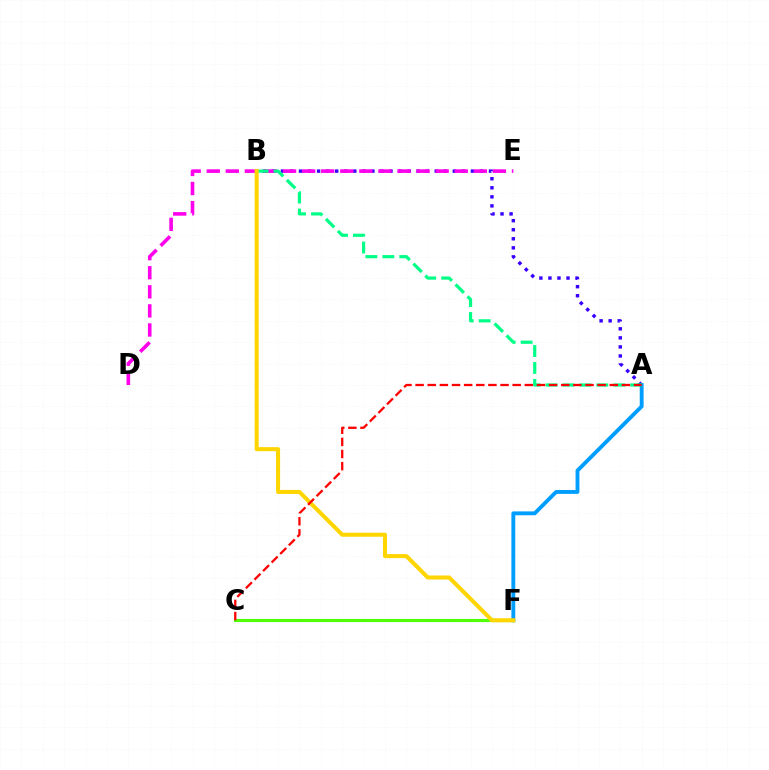{('C', 'F'): [{'color': '#4fff00', 'line_style': 'solid', 'thickness': 2.24}], ('A', 'B'): [{'color': '#3700ff', 'line_style': 'dotted', 'thickness': 2.46}, {'color': '#00ff86', 'line_style': 'dashed', 'thickness': 2.3}], ('D', 'E'): [{'color': '#ff00ed', 'line_style': 'dashed', 'thickness': 2.59}], ('A', 'F'): [{'color': '#009eff', 'line_style': 'solid', 'thickness': 2.78}], ('B', 'F'): [{'color': '#ffd500', 'line_style': 'solid', 'thickness': 2.91}], ('A', 'C'): [{'color': '#ff0000', 'line_style': 'dashed', 'thickness': 1.65}]}